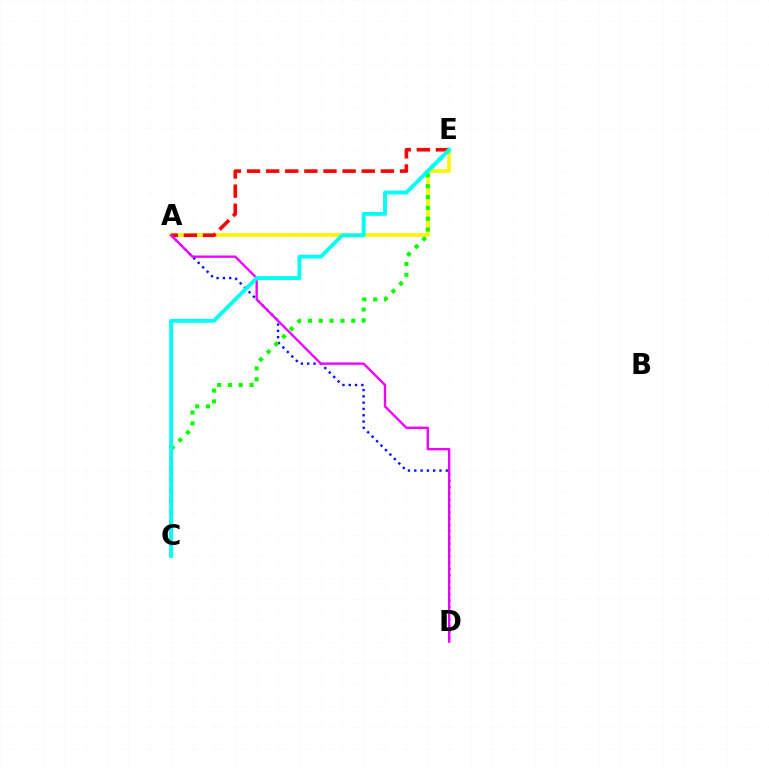{('A', 'D'): [{'color': '#0010ff', 'line_style': 'dotted', 'thickness': 1.71}, {'color': '#ee00ff', 'line_style': 'solid', 'thickness': 1.7}], ('A', 'E'): [{'color': '#fcf500', 'line_style': 'solid', 'thickness': 2.59}, {'color': '#ff0000', 'line_style': 'dashed', 'thickness': 2.6}], ('C', 'E'): [{'color': '#08ff00', 'line_style': 'dotted', 'thickness': 2.94}, {'color': '#00fff6', 'line_style': 'solid', 'thickness': 2.78}]}